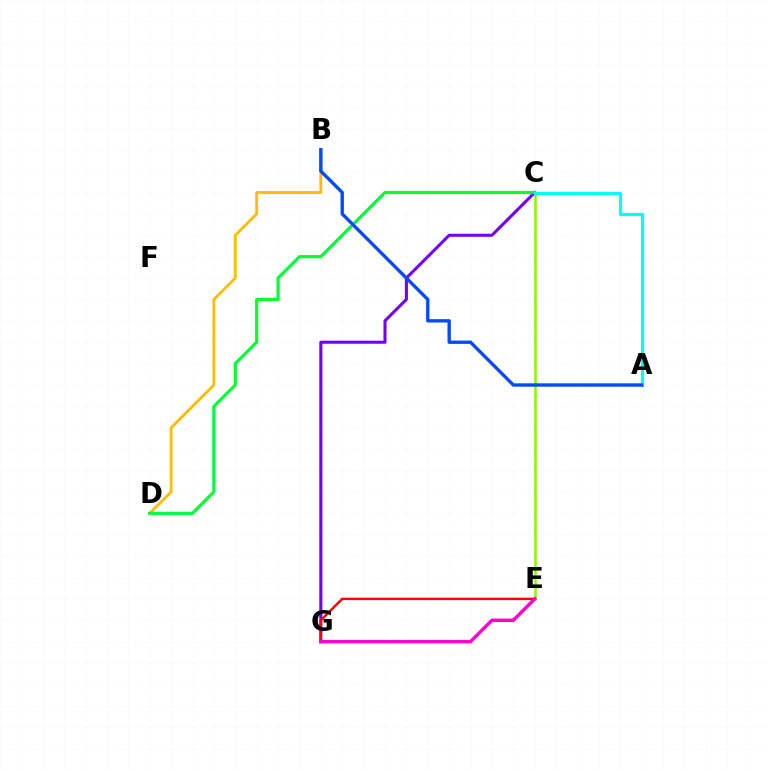{('C', 'G'): [{'color': '#7200ff', 'line_style': 'solid', 'thickness': 2.2}], ('B', 'D'): [{'color': '#ffbd00', 'line_style': 'solid', 'thickness': 2.05}], ('C', 'E'): [{'color': '#84ff00', 'line_style': 'solid', 'thickness': 1.87}], ('E', 'G'): [{'color': '#ff0000', 'line_style': 'solid', 'thickness': 1.77}, {'color': '#ff00cf', 'line_style': 'solid', 'thickness': 2.48}], ('C', 'D'): [{'color': '#00ff39', 'line_style': 'solid', 'thickness': 2.28}], ('A', 'C'): [{'color': '#00fff6', 'line_style': 'solid', 'thickness': 2.28}], ('A', 'B'): [{'color': '#004bff', 'line_style': 'solid', 'thickness': 2.41}]}